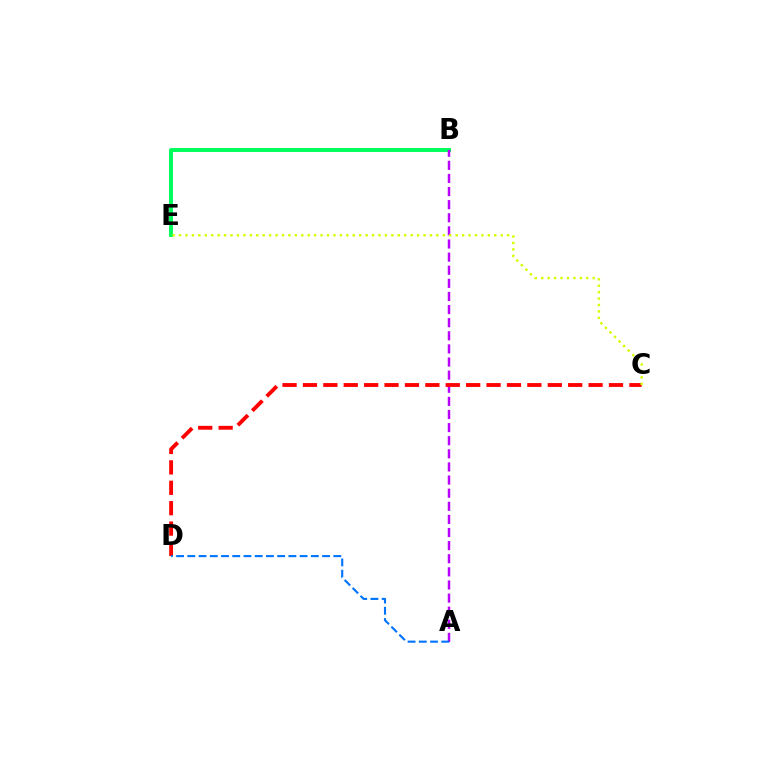{('B', 'E'): [{'color': '#00ff5c', 'line_style': 'solid', 'thickness': 2.83}], ('A', 'B'): [{'color': '#b900ff', 'line_style': 'dashed', 'thickness': 1.78}], ('C', 'D'): [{'color': '#ff0000', 'line_style': 'dashed', 'thickness': 2.77}], ('A', 'D'): [{'color': '#0074ff', 'line_style': 'dashed', 'thickness': 1.53}], ('C', 'E'): [{'color': '#d1ff00', 'line_style': 'dotted', 'thickness': 1.75}]}